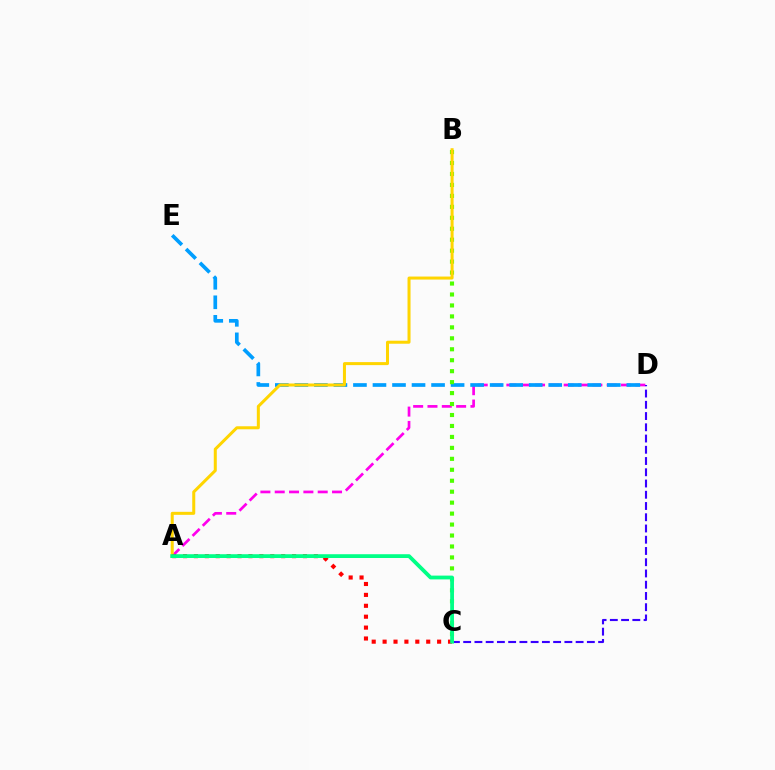{('A', 'D'): [{'color': '#ff00ed', 'line_style': 'dashed', 'thickness': 1.95}], ('D', 'E'): [{'color': '#009eff', 'line_style': 'dashed', 'thickness': 2.65}], ('B', 'C'): [{'color': '#4fff00', 'line_style': 'dotted', 'thickness': 2.98}], ('A', 'B'): [{'color': '#ffd500', 'line_style': 'solid', 'thickness': 2.17}], ('C', 'D'): [{'color': '#3700ff', 'line_style': 'dashed', 'thickness': 1.53}], ('A', 'C'): [{'color': '#ff0000', 'line_style': 'dotted', 'thickness': 2.96}, {'color': '#00ff86', 'line_style': 'solid', 'thickness': 2.73}]}